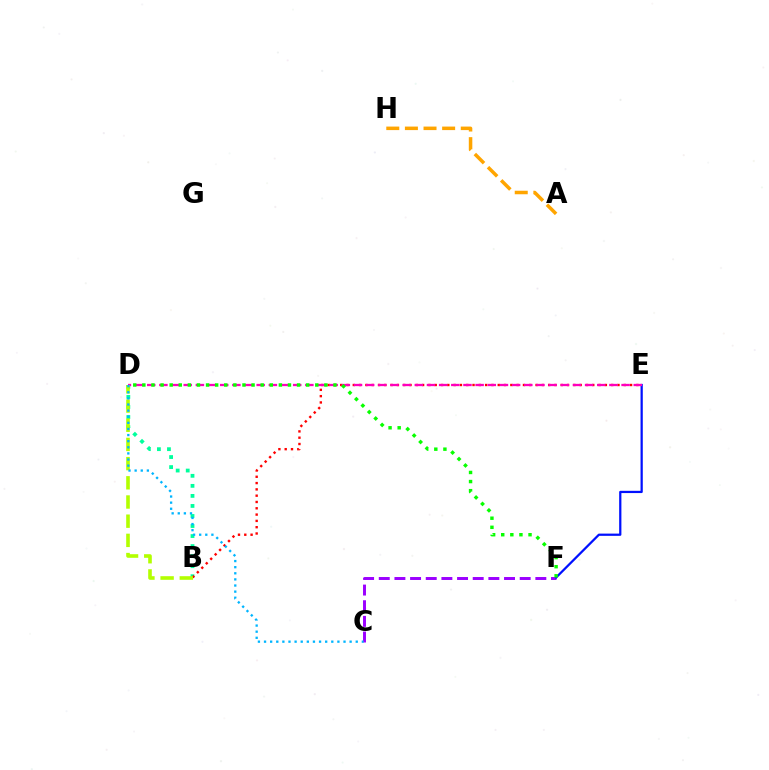{('B', 'D'): [{'color': '#00ff9d', 'line_style': 'dotted', 'thickness': 2.73}, {'color': '#b3ff00', 'line_style': 'dashed', 'thickness': 2.61}], ('C', 'F'): [{'color': '#9b00ff', 'line_style': 'dashed', 'thickness': 2.13}], ('E', 'F'): [{'color': '#0010ff', 'line_style': 'solid', 'thickness': 1.62}], ('B', 'E'): [{'color': '#ff0000', 'line_style': 'dotted', 'thickness': 1.71}], ('D', 'E'): [{'color': '#ff00bd', 'line_style': 'dashed', 'thickness': 1.65}], ('A', 'H'): [{'color': '#ffa500', 'line_style': 'dashed', 'thickness': 2.53}], ('D', 'F'): [{'color': '#08ff00', 'line_style': 'dotted', 'thickness': 2.47}], ('C', 'D'): [{'color': '#00b5ff', 'line_style': 'dotted', 'thickness': 1.66}]}